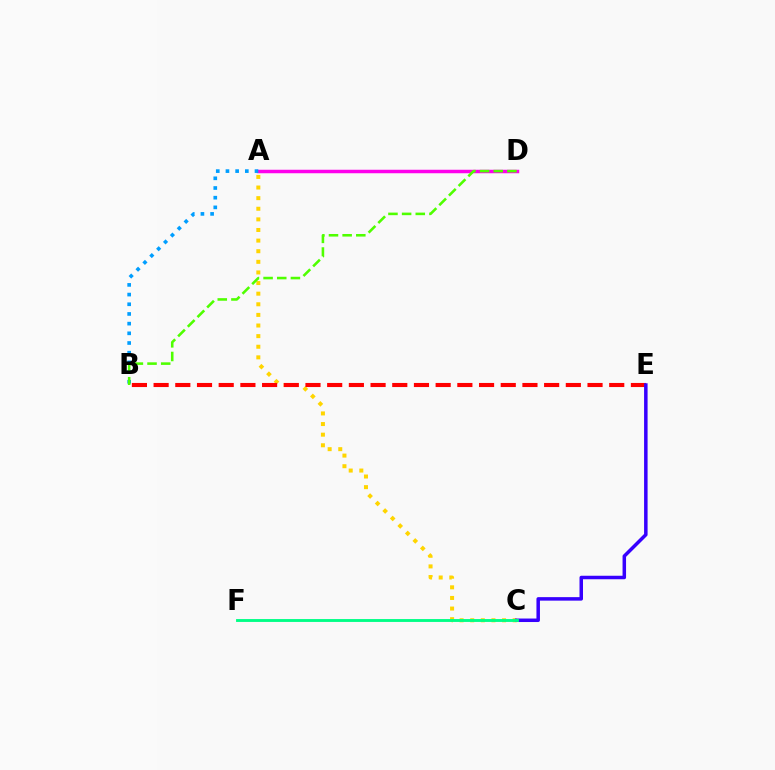{('A', 'D'): [{'color': '#ff00ed', 'line_style': 'solid', 'thickness': 2.51}], ('A', 'C'): [{'color': '#ffd500', 'line_style': 'dotted', 'thickness': 2.88}], ('A', 'B'): [{'color': '#009eff', 'line_style': 'dotted', 'thickness': 2.63}], ('B', 'D'): [{'color': '#4fff00', 'line_style': 'dashed', 'thickness': 1.86}], ('B', 'E'): [{'color': '#ff0000', 'line_style': 'dashed', 'thickness': 2.95}], ('C', 'E'): [{'color': '#3700ff', 'line_style': 'solid', 'thickness': 2.52}], ('C', 'F'): [{'color': '#00ff86', 'line_style': 'solid', 'thickness': 2.07}]}